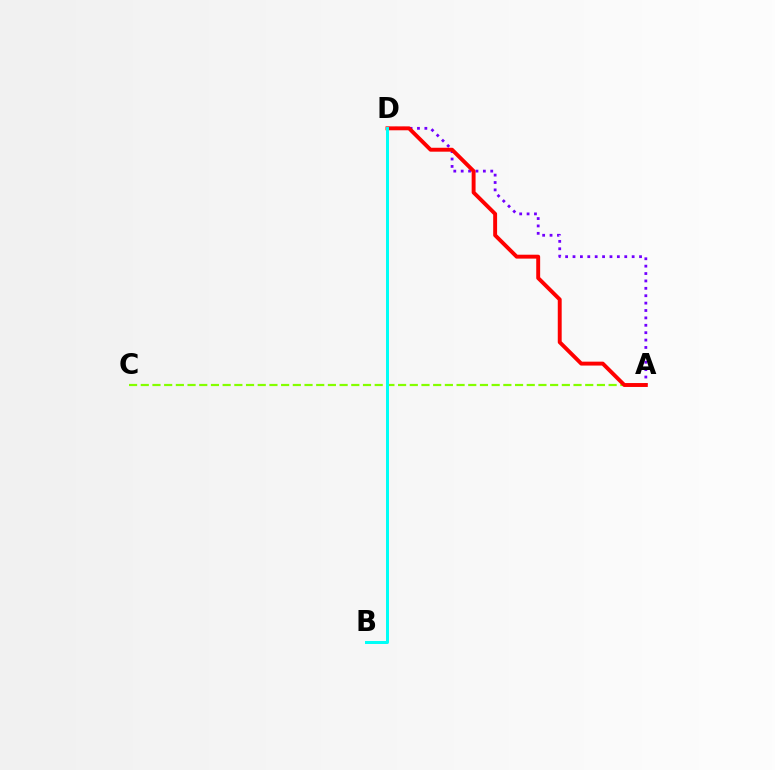{('A', 'C'): [{'color': '#84ff00', 'line_style': 'dashed', 'thickness': 1.59}], ('A', 'D'): [{'color': '#7200ff', 'line_style': 'dotted', 'thickness': 2.01}, {'color': '#ff0000', 'line_style': 'solid', 'thickness': 2.82}], ('B', 'D'): [{'color': '#00fff6', 'line_style': 'solid', 'thickness': 2.15}]}